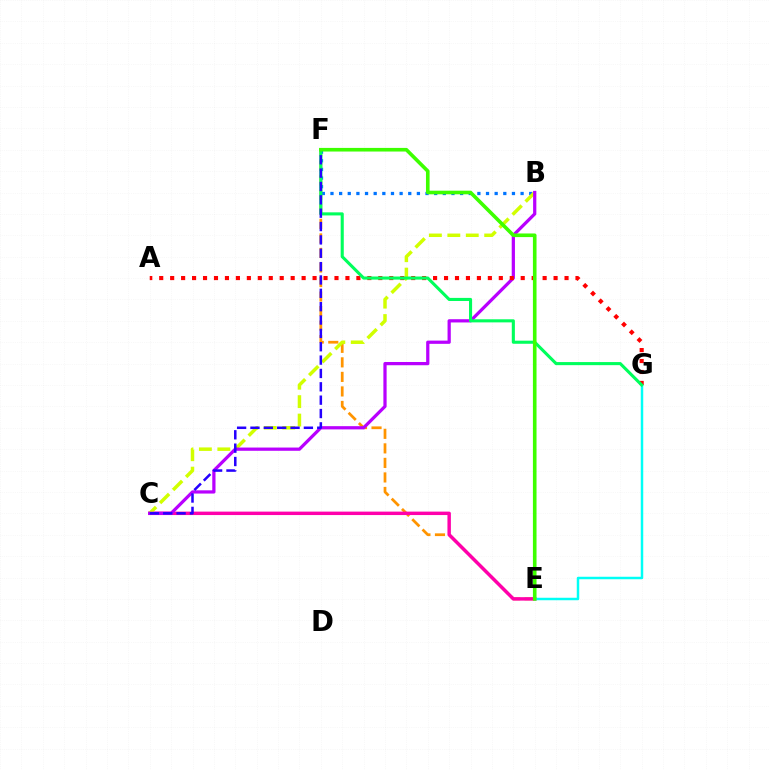{('E', 'F'): [{'color': '#ff9400', 'line_style': 'dashed', 'thickness': 1.97}, {'color': '#3dff00', 'line_style': 'solid', 'thickness': 2.61}], ('B', 'F'): [{'color': '#0074ff', 'line_style': 'dotted', 'thickness': 2.35}], ('C', 'E'): [{'color': '#ff00ac', 'line_style': 'solid', 'thickness': 2.48}], ('E', 'G'): [{'color': '#00fff6', 'line_style': 'solid', 'thickness': 1.79}], ('B', 'C'): [{'color': '#d1ff00', 'line_style': 'dashed', 'thickness': 2.5}, {'color': '#b900ff', 'line_style': 'solid', 'thickness': 2.33}], ('A', 'G'): [{'color': '#ff0000', 'line_style': 'dotted', 'thickness': 2.98}], ('F', 'G'): [{'color': '#00ff5c', 'line_style': 'solid', 'thickness': 2.23}], ('C', 'F'): [{'color': '#2500ff', 'line_style': 'dashed', 'thickness': 1.81}]}